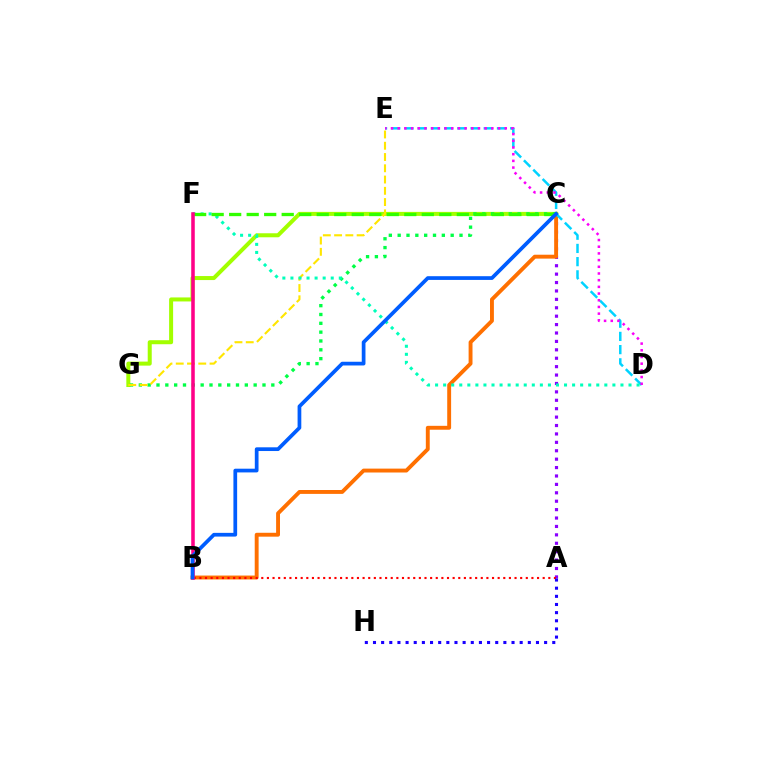{('A', 'C'): [{'color': '#8a00ff', 'line_style': 'dotted', 'thickness': 2.29}], ('B', 'C'): [{'color': '#ff7000', 'line_style': 'solid', 'thickness': 2.8}, {'color': '#005dff', 'line_style': 'solid', 'thickness': 2.68}], ('A', 'B'): [{'color': '#ff0000', 'line_style': 'dotted', 'thickness': 1.53}], ('A', 'H'): [{'color': '#1900ff', 'line_style': 'dotted', 'thickness': 2.21}], ('C', 'G'): [{'color': '#a2ff00', 'line_style': 'solid', 'thickness': 2.89}, {'color': '#00ff45', 'line_style': 'dotted', 'thickness': 2.4}], ('D', 'E'): [{'color': '#00d3ff', 'line_style': 'dashed', 'thickness': 1.79}, {'color': '#fa00f9', 'line_style': 'dotted', 'thickness': 1.82}], ('E', 'G'): [{'color': '#ffe600', 'line_style': 'dashed', 'thickness': 1.53}], ('D', 'F'): [{'color': '#00ffbb', 'line_style': 'dotted', 'thickness': 2.19}], ('C', 'F'): [{'color': '#31ff00', 'line_style': 'dashed', 'thickness': 2.38}], ('B', 'F'): [{'color': '#ff0088', 'line_style': 'solid', 'thickness': 2.56}]}